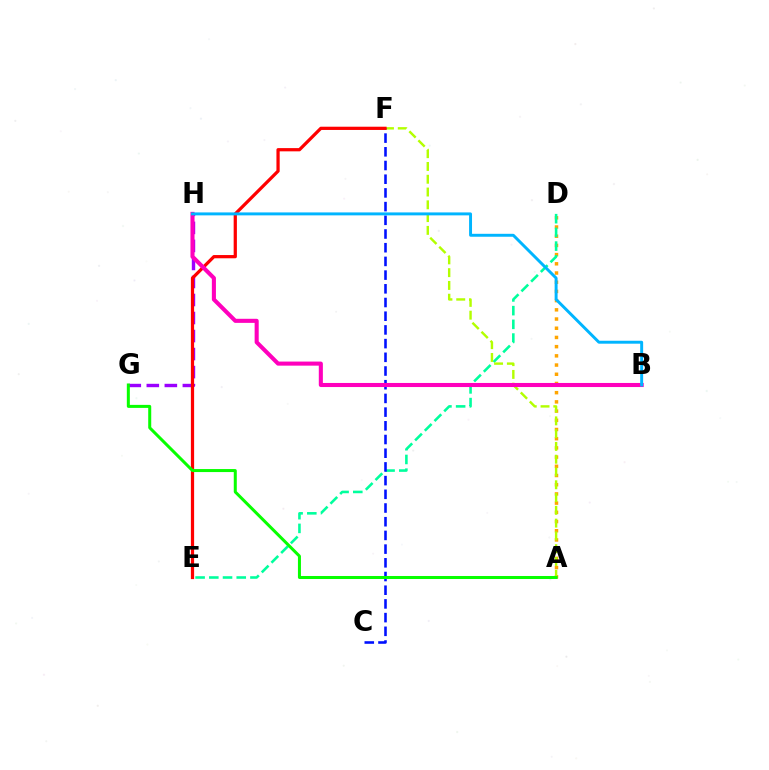{('A', 'D'): [{'color': '#ffa500', 'line_style': 'dotted', 'thickness': 2.5}], ('D', 'E'): [{'color': '#00ff9d', 'line_style': 'dashed', 'thickness': 1.86}], ('G', 'H'): [{'color': '#9b00ff', 'line_style': 'dashed', 'thickness': 2.45}], ('A', 'F'): [{'color': '#b3ff00', 'line_style': 'dashed', 'thickness': 1.74}], ('C', 'F'): [{'color': '#0010ff', 'line_style': 'dashed', 'thickness': 1.86}], ('E', 'F'): [{'color': '#ff0000', 'line_style': 'solid', 'thickness': 2.33}], ('B', 'H'): [{'color': '#ff00bd', 'line_style': 'solid', 'thickness': 2.94}, {'color': '#00b5ff', 'line_style': 'solid', 'thickness': 2.12}], ('A', 'G'): [{'color': '#08ff00', 'line_style': 'solid', 'thickness': 2.17}]}